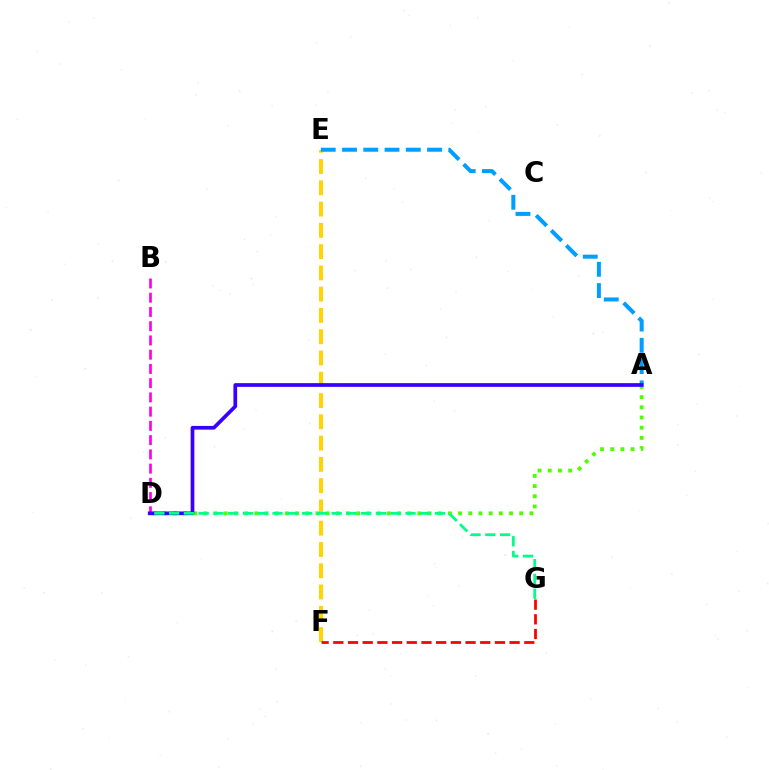{('B', 'D'): [{'color': '#ff00ed', 'line_style': 'dashed', 'thickness': 1.93}], ('E', 'F'): [{'color': '#ffd500', 'line_style': 'dashed', 'thickness': 2.89}], ('A', 'E'): [{'color': '#009eff', 'line_style': 'dashed', 'thickness': 2.89}], ('A', 'D'): [{'color': '#4fff00', 'line_style': 'dotted', 'thickness': 2.77}, {'color': '#3700ff', 'line_style': 'solid', 'thickness': 2.67}], ('F', 'G'): [{'color': '#ff0000', 'line_style': 'dashed', 'thickness': 2.0}], ('D', 'G'): [{'color': '#00ff86', 'line_style': 'dashed', 'thickness': 2.01}]}